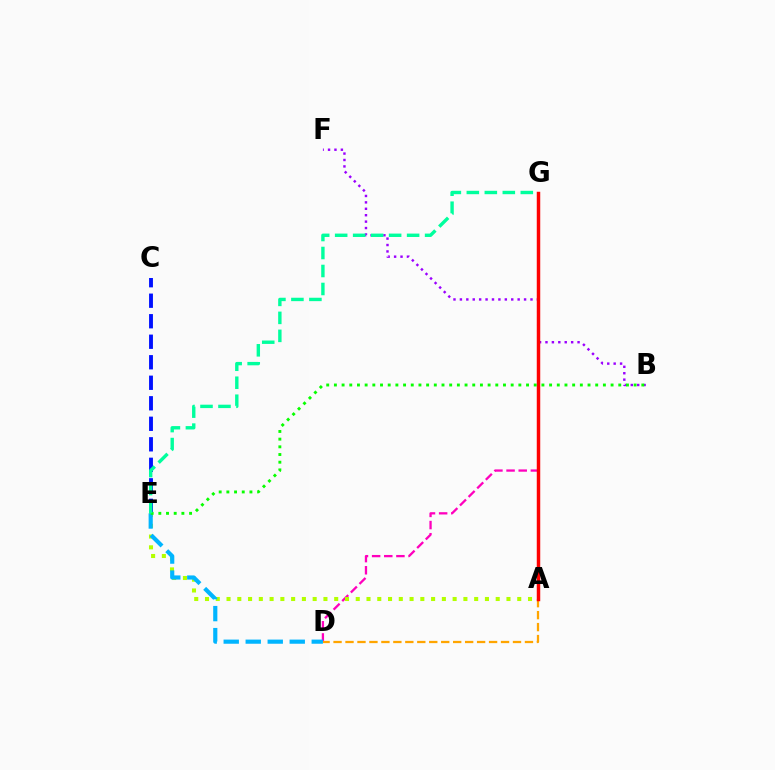{('D', 'G'): [{'color': '#ff00bd', 'line_style': 'dashed', 'thickness': 1.65}], ('C', 'E'): [{'color': '#0010ff', 'line_style': 'dashed', 'thickness': 2.79}], ('A', 'D'): [{'color': '#ffa500', 'line_style': 'dashed', 'thickness': 1.63}], ('B', 'F'): [{'color': '#9b00ff', 'line_style': 'dotted', 'thickness': 1.74}], ('A', 'E'): [{'color': '#b3ff00', 'line_style': 'dotted', 'thickness': 2.93}], ('A', 'G'): [{'color': '#ff0000', 'line_style': 'solid', 'thickness': 2.49}], ('D', 'E'): [{'color': '#00b5ff', 'line_style': 'dashed', 'thickness': 2.99}], ('B', 'E'): [{'color': '#08ff00', 'line_style': 'dotted', 'thickness': 2.09}], ('E', 'G'): [{'color': '#00ff9d', 'line_style': 'dashed', 'thickness': 2.44}]}